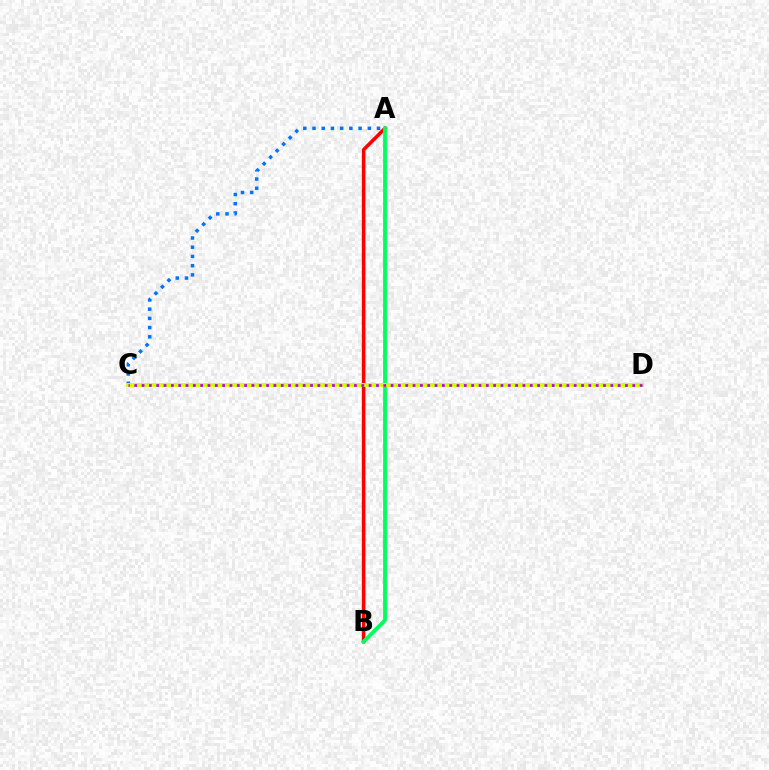{('A', 'B'): [{'color': '#ff0000', 'line_style': 'solid', 'thickness': 2.56}, {'color': '#00ff5c', 'line_style': 'solid', 'thickness': 2.74}], ('A', 'C'): [{'color': '#0074ff', 'line_style': 'dotted', 'thickness': 2.5}], ('C', 'D'): [{'color': '#d1ff00', 'line_style': 'solid', 'thickness': 2.83}, {'color': '#b900ff', 'line_style': 'dotted', 'thickness': 1.99}]}